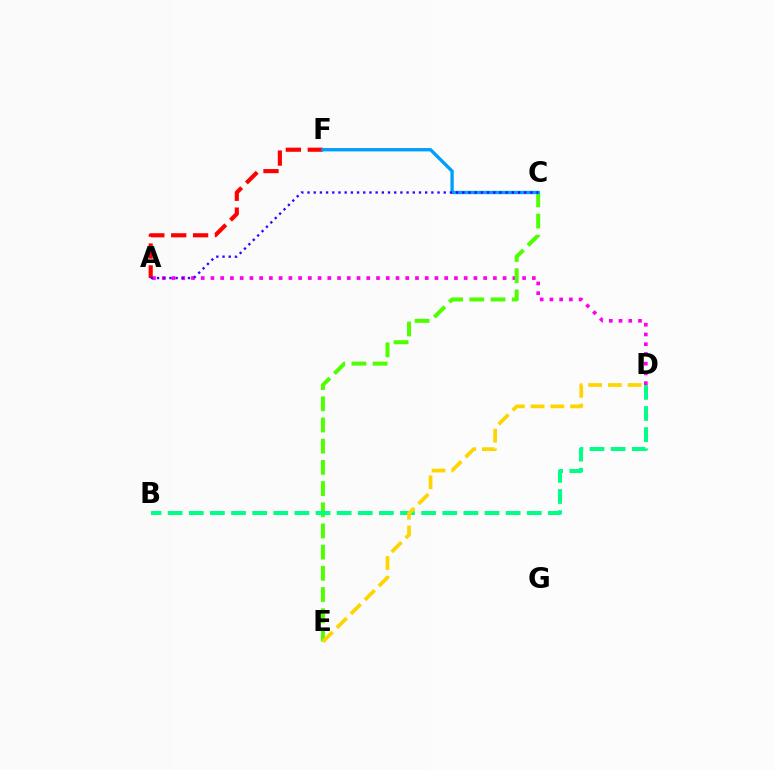{('A', 'D'): [{'color': '#ff00ed', 'line_style': 'dotted', 'thickness': 2.65}], ('C', 'E'): [{'color': '#4fff00', 'line_style': 'dashed', 'thickness': 2.88}], ('B', 'D'): [{'color': '#00ff86', 'line_style': 'dashed', 'thickness': 2.87}], ('A', 'F'): [{'color': '#ff0000', 'line_style': 'dashed', 'thickness': 2.97}], ('C', 'F'): [{'color': '#009eff', 'line_style': 'solid', 'thickness': 2.4}], ('A', 'C'): [{'color': '#3700ff', 'line_style': 'dotted', 'thickness': 1.68}], ('D', 'E'): [{'color': '#ffd500', 'line_style': 'dashed', 'thickness': 2.68}]}